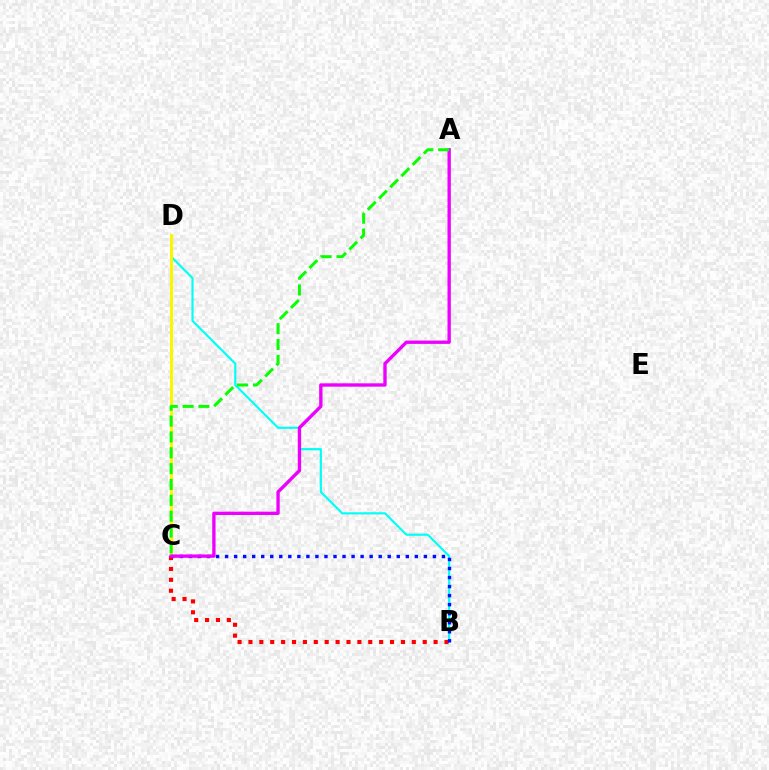{('B', 'D'): [{'color': '#00fff6', 'line_style': 'solid', 'thickness': 1.56}], ('C', 'D'): [{'color': '#fcf500', 'line_style': 'solid', 'thickness': 2.18}], ('B', 'C'): [{'color': '#ff0000', 'line_style': 'dotted', 'thickness': 2.96}, {'color': '#0010ff', 'line_style': 'dotted', 'thickness': 2.46}], ('A', 'C'): [{'color': '#ee00ff', 'line_style': 'solid', 'thickness': 2.41}, {'color': '#08ff00', 'line_style': 'dashed', 'thickness': 2.15}]}